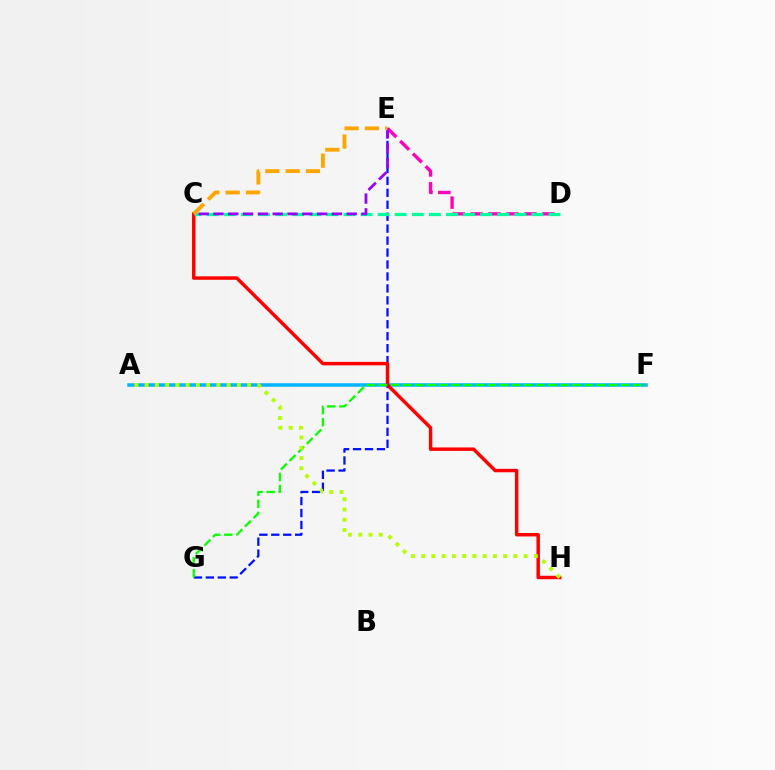{('E', 'G'): [{'color': '#0010ff', 'line_style': 'dashed', 'thickness': 1.62}], ('A', 'F'): [{'color': '#00b5ff', 'line_style': 'solid', 'thickness': 2.53}], ('D', 'E'): [{'color': '#ff00bd', 'line_style': 'dashed', 'thickness': 2.43}], ('C', 'H'): [{'color': '#ff0000', 'line_style': 'solid', 'thickness': 2.48}], ('C', 'D'): [{'color': '#00ff9d', 'line_style': 'dashed', 'thickness': 2.32}], ('C', 'E'): [{'color': '#9b00ff', 'line_style': 'dashed', 'thickness': 2.01}, {'color': '#ffa500', 'line_style': 'dashed', 'thickness': 2.76}], ('F', 'G'): [{'color': '#08ff00', 'line_style': 'dashed', 'thickness': 1.64}], ('A', 'H'): [{'color': '#b3ff00', 'line_style': 'dotted', 'thickness': 2.78}]}